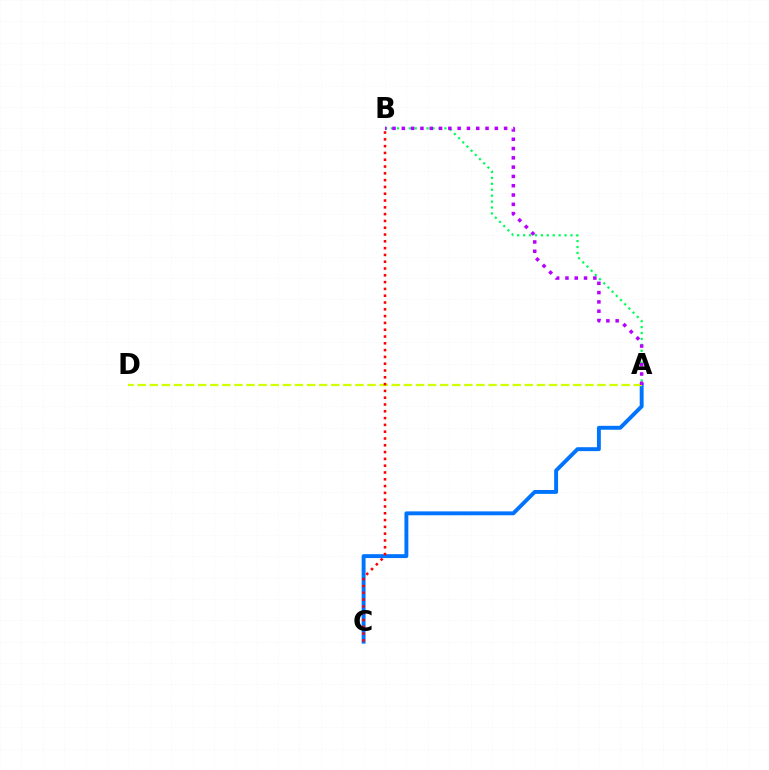{('A', 'C'): [{'color': '#0074ff', 'line_style': 'solid', 'thickness': 2.81}], ('A', 'D'): [{'color': '#d1ff00', 'line_style': 'dashed', 'thickness': 1.64}], ('A', 'B'): [{'color': '#00ff5c', 'line_style': 'dotted', 'thickness': 1.61}, {'color': '#b900ff', 'line_style': 'dotted', 'thickness': 2.53}], ('B', 'C'): [{'color': '#ff0000', 'line_style': 'dotted', 'thickness': 1.85}]}